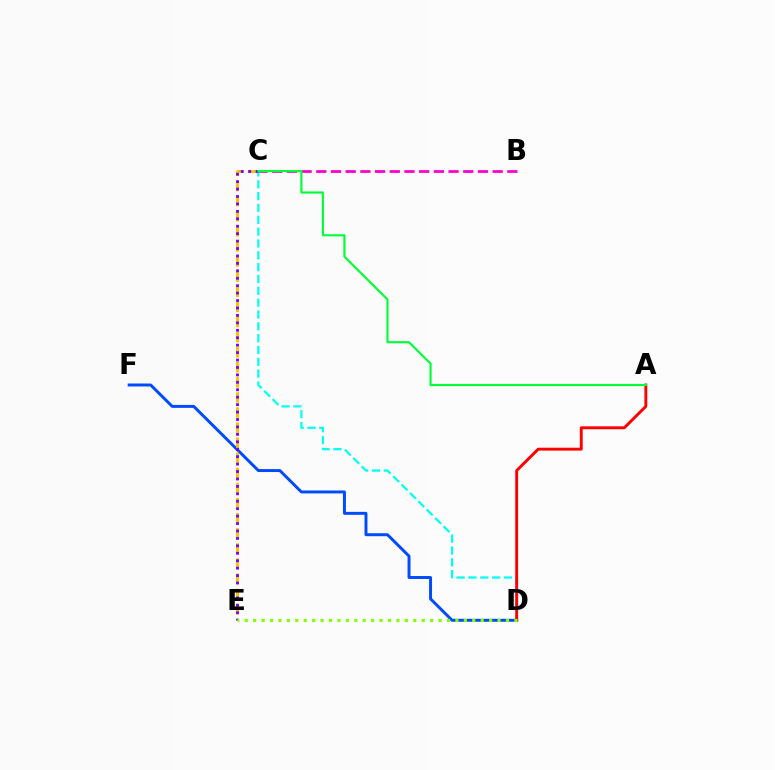{('B', 'C'): [{'color': '#ff00cf', 'line_style': 'dashed', 'thickness': 2.0}], ('C', 'D'): [{'color': '#00fff6', 'line_style': 'dashed', 'thickness': 1.61}], ('D', 'F'): [{'color': '#004bff', 'line_style': 'solid', 'thickness': 2.13}], ('C', 'E'): [{'color': '#ffbd00', 'line_style': 'dashed', 'thickness': 2.05}, {'color': '#7200ff', 'line_style': 'dotted', 'thickness': 2.02}], ('A', 'D'): [{'color': '#ff0000', 'line_style': 'solid', 'thickness': 2.09}], ('A', 'C'): [{'color': '#00ff39', 'line_style': 'solid', 'thickness': 1.54}], ('D', 'E'): [{'color': '#84ff00', 'line_style': 'dotted', 'thickness': 2.29}]}